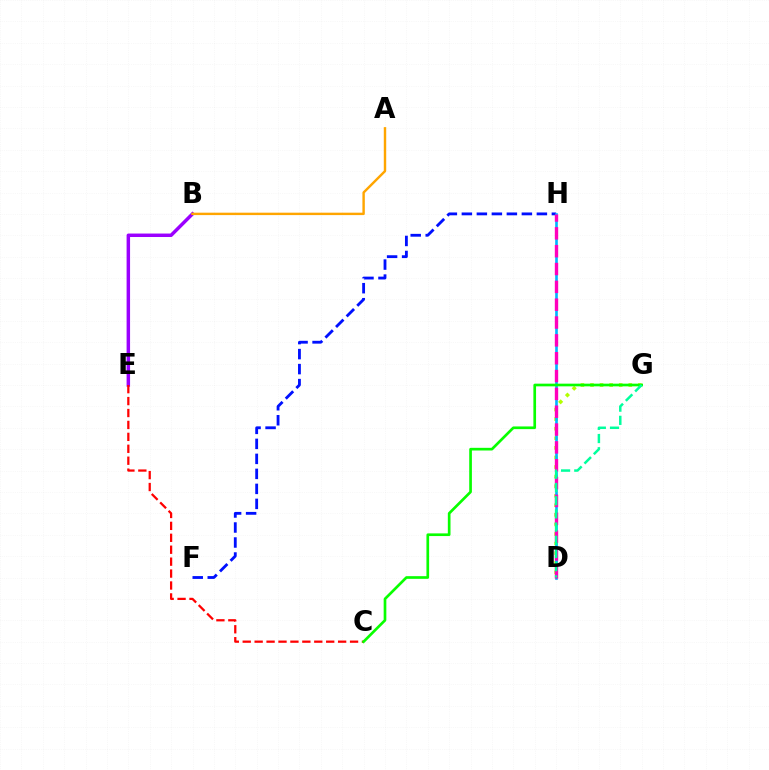{('B', 'E'): [{'color': '#9b00ff', 'line_style': 'solid', 'thickness': 2.5}], ('C', 'E'): [{'color': '#ff0000', 'line_style': 'dashed', 'thickness': 1.62}], ('F', 'H'): [{'color': '#0010ff', 'line_style': 'dashed', 'thickness': 2.04}], ('D', 'G'): [{'color': '#b3ff00', 'line_style': 'dotted', 'thickness': 2.6}, {'color': '#00ff9d', 'line_style': 'dashed', 'thickness': 1.79}], ('D', 'H'): [{'color': '#00b5ff', 'line_style': 'solid', 'thickness': 1.9}, {'color': '#ff00bd', 'line_style': 'dashed', 'thickness': 2.42}], ('A', 'B'): [{'color': '#ffa500', 'line_style': 'solid', 'thickness': 1.74}], ('C', 'G'): [{'color': '#08ff00', 'line_style': 'solid', 'thickness': 1.93}]}